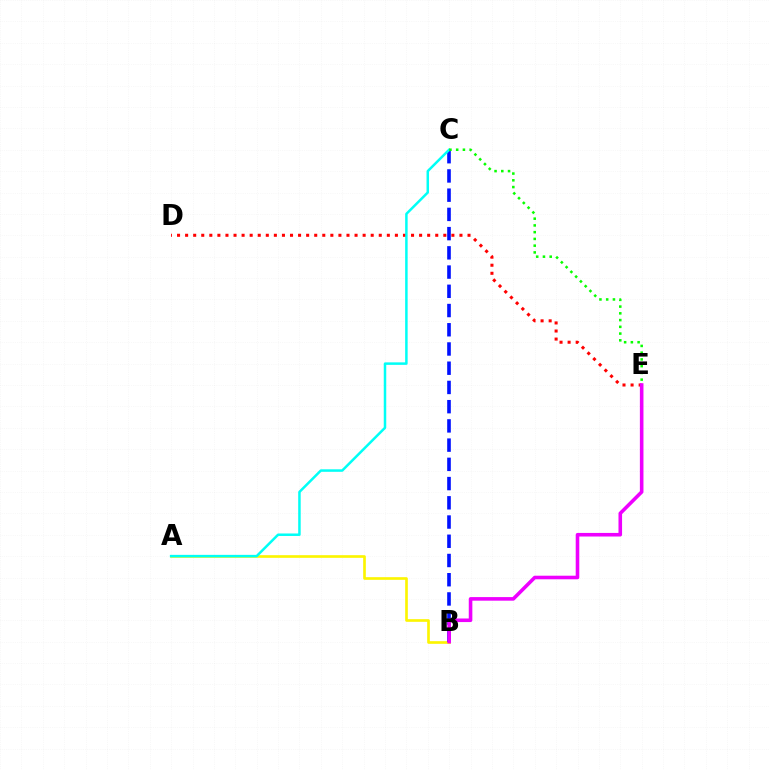{('A', 'B'): [{'color': '#fcf500', 'line_style': 'solid', 'thickness': 1.91}], ('B', 'C'): [{'color': '#0010ff', 'line_style': 'dashed', 'thickness': 2.61}], ('D', 'E'): [{'color': '#ff0000', 'line_style': 'dotted', 'thickness': 2.19}], ('A', 'C'): [{'color': '#00fff6', 'line_style': 'solid', 'thickness': 1.8}], ('B', 'E'): [{'color': '#ee00ff', 'line_style': 'solid', 'thickness': 2.58}], ('C', 'E'): [{'color': '#08ff00', 'line_style': 'dotted', 'thickness': 1.83}]}